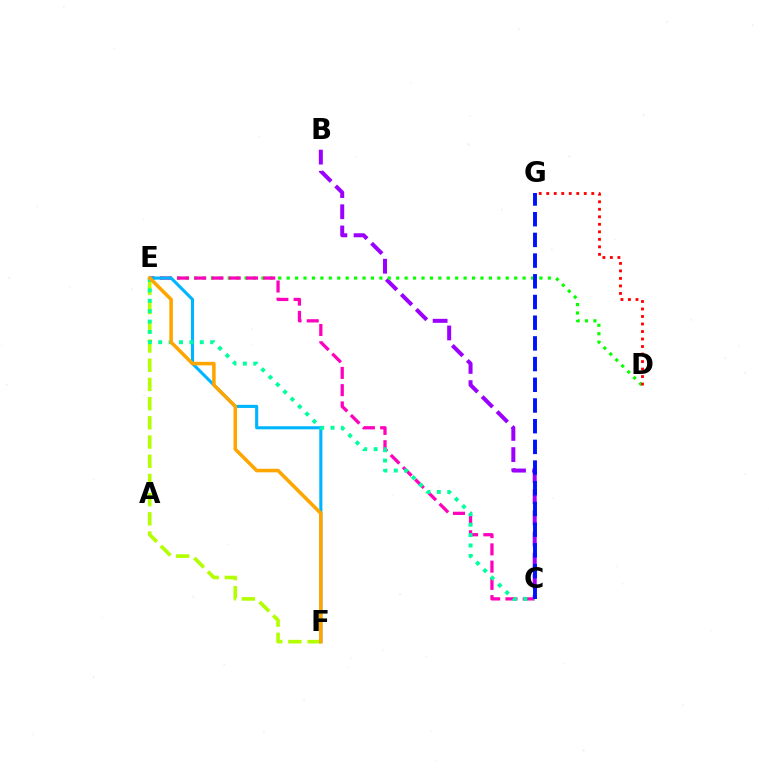{('B', 'C'): [{'color': '#9b00ff', 'line_style': 'dashed', 'thickness': 2.88}], ('D', 'E'): [{'color': '#08ff00', 'line_style': 'dotted', 'thickness': 2.29}], ('D', 'G'): [{'color': '#ff0000', 'line_style': 'dotted', 'thickness': 2.04}], ('C', 'E'): [{'color': '#ff00bd', 'line_style': 'dashed', 'thickness': 2.34}, {'color': '#00ff9d', 'line_style': 'dotted', 'thickness': 2.82}], ('E', 'F'): [{'color': '#b3ff00', 'line_style': 'dashed', 'thickness': 2.61}, {'color': '#00b5ff', 'line_style': 'solid', 'thickness': 2.23}, {'color': '#ffa500', 'line_style': 'solid', 'thickness': 2.55}], ('C', 'G'): [{'color': '#0010ff', 'line_style': 'dashed', 'thickness': 2.81}]}